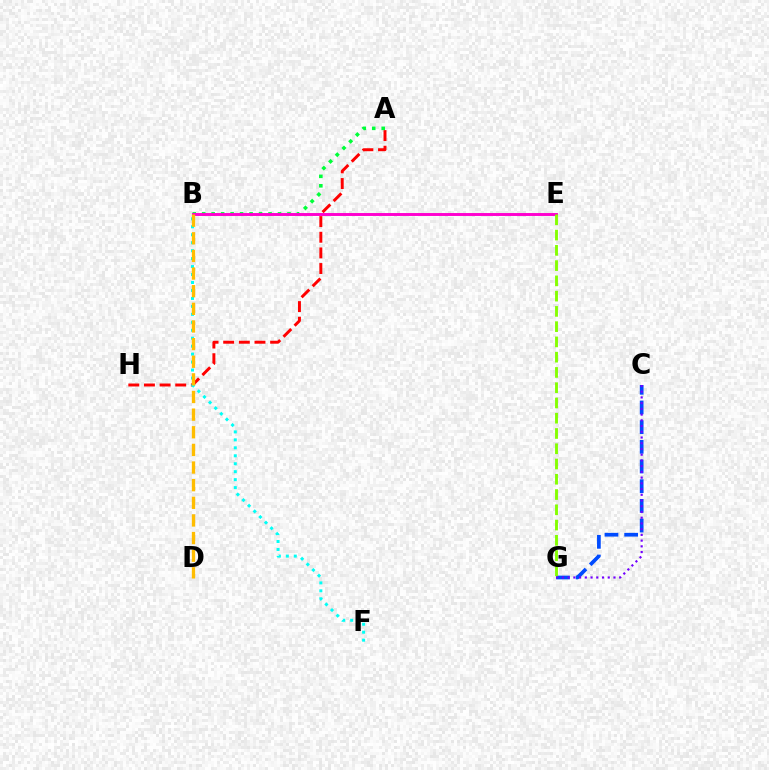{('A', 'H'): [{'color': '#ff0000', 'line_style': 'dashed', 'thickness': 2.13}], ('A', 'B'): [{'color': '#00ff39', 'line_style': 'dotted', 'thickness': 2.58}], ('C', 'G'): [{'color': '#004bff', 'line_style': 'dashed', 'thickness': 2.67}, {'color': '#7200ff', 'line_style': 'dotted', 'thickness': 1.56}], ('B', 'E'): [{'color': '#ff00cf', 'line_style': 'solid', 'thickness': 2.11}], ('B', 'F'): [{'color': '#00fff6', 'line_style': 'dotted', 'thickness': 2.16}], ('B', 'D'): [{'color': '#ffbd00', 'line_style': 'dashed', 'thickness': 2.4}], ('E', 'G'): [{'color': '#84ff00', 'line_style': 'dashed', 'thickness': 2.07}]}